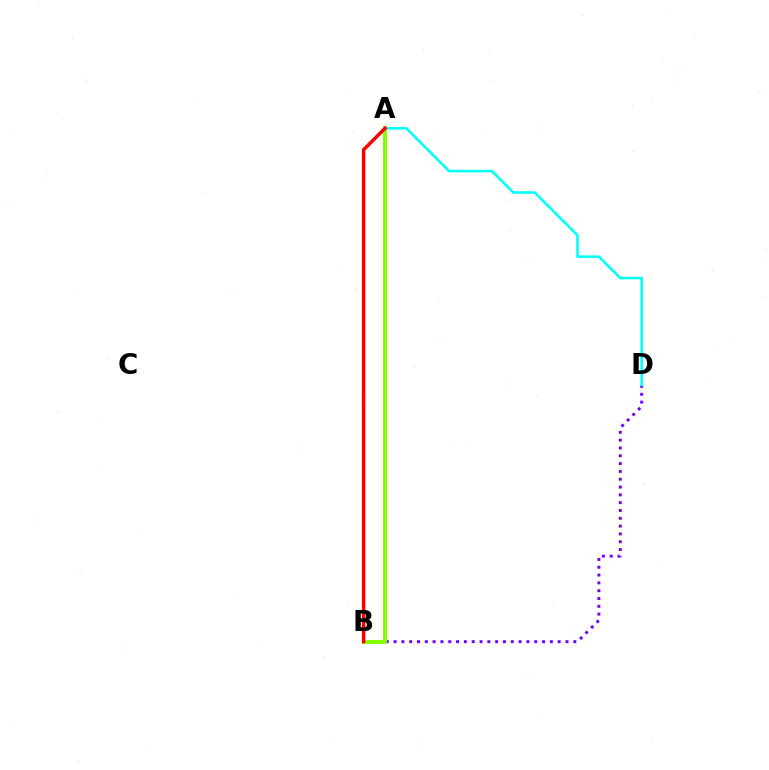{('B', 'D'): [{'color': '#7200ff', 'line_style': 'dotted', 'thickness': 2.12}], ('A', 'B'): [{'color': '#84ff00', 'line_style': 'solid', 'thickness': 2.83}, {'color': '#ff0000', 'line_style': 'solid', 'thickness': 2.5}], ('A', 'D'): [{'color': '#00fff6', 'line_style': 'solid', 'thickness': 1.85}]}